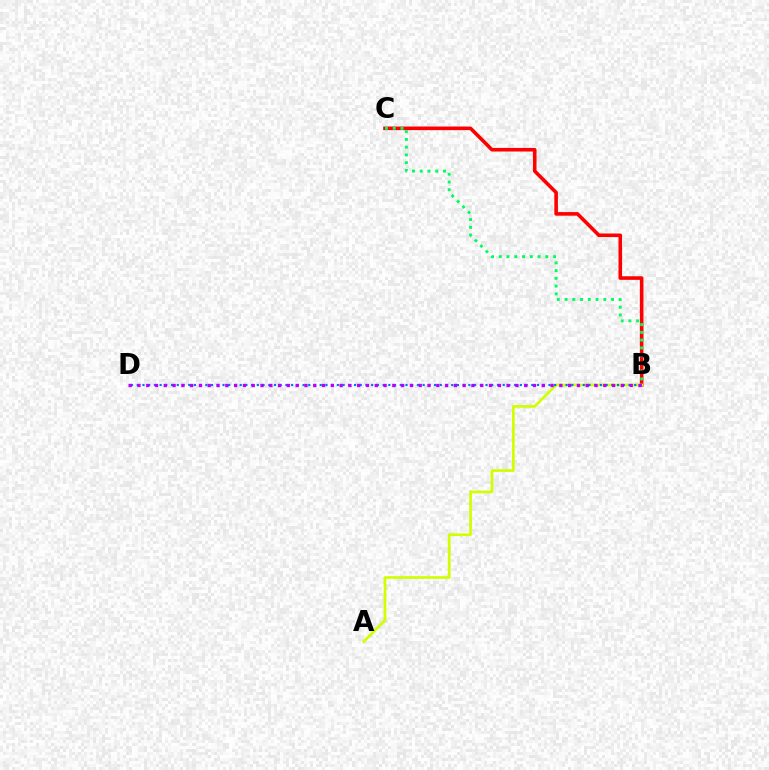{('B', 'C'): [{'color': '#ff0000', 'line_style': 'solid', 'thickness': 2.59}, {'color': '#00ff5c', 'line_style': 'dotted', 'thickness': 2.11}], ('A', 'B'): [{'color': '#d1ff00', 'line_style': 'solid', 'thickness': 1.95}], ('B', 'D'): [{'color': '#0074ff', 'line_style': 'dotted', 'thickness': 1.55}, {'color': '#b900ff', 'line_style': 'dotted', 'thickness': 2.39}]}